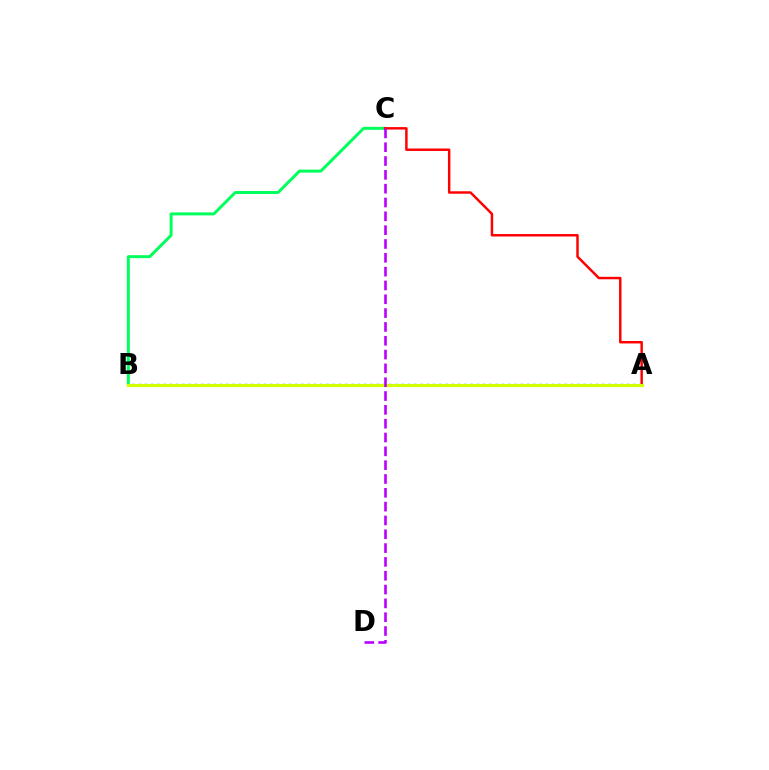{('B', 'C'): [{'color': '#00ff5c', 'line_style': 'solid', 'thickness': 2.14}], ('A', 'B'): [{'color': '#0074ff', 'line_style': 'dotted', 'thickness': 1.7}, {'color': '#d1ff00', 'line_style': 'solid', 'thickness': 2.27}], ('A', 'C'): [{'color': '#ff0000', 'line_style': 'solid', 'thickness': 1.77}], ('C', 'D'): [{'color': '#b900ff', 'line_style': 'dashed', 'thickness': 1.88}]}